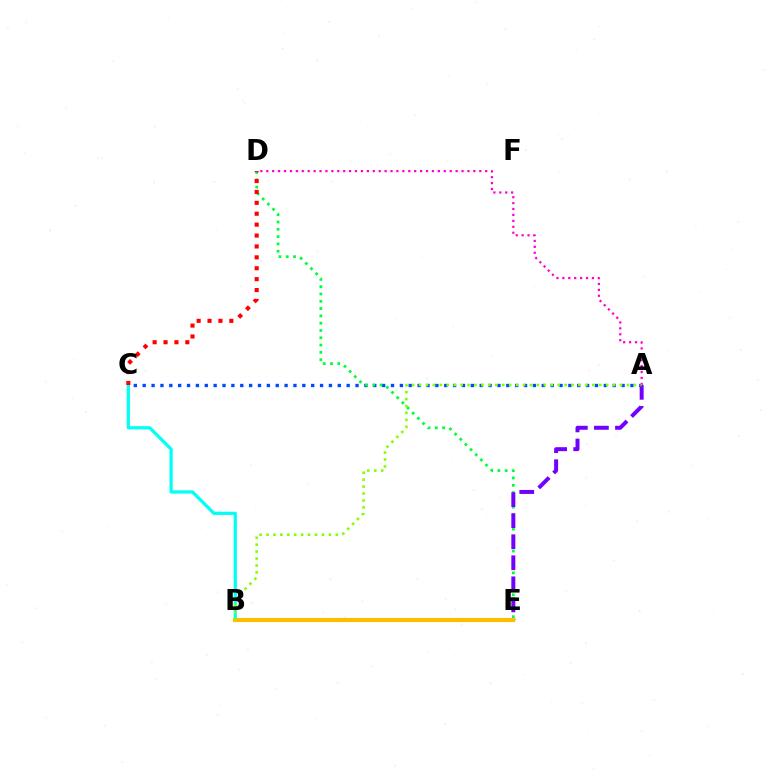{('A', 'C'): [{'color': '#004bff', 'line_style': 'dotted', 'thickness': 2.41}], ('B', 'C'): [{'color': '#00fff6', 'line_style': 'solid', 'thickness': 2.33}], ('D', 'E'): [{'color': '#00ff39', 'line_style': 'dotted', 'thickness': 1.98}], ('A', 'E'): [{'color': '#7200ff', 'line_style': 'dashed', 'thickness': 2.86}], ('B', 'E'): [{'color': '#ffbd00', 'line_style': 'solid', 'thickness': 3.0}], ('A', 'D'): [{'color': '#ff00cf', 'line_style': 'dotted', 'thickness': 1.61}], ('C', 'D'): [{'color': '#ff0000', 'line_style': 'dotted', 'thickness': 2.96}], ('A', 'B'): [{'color': '#84ff00', 'line_style': 'dotted', 'thickness': 1.88}]}